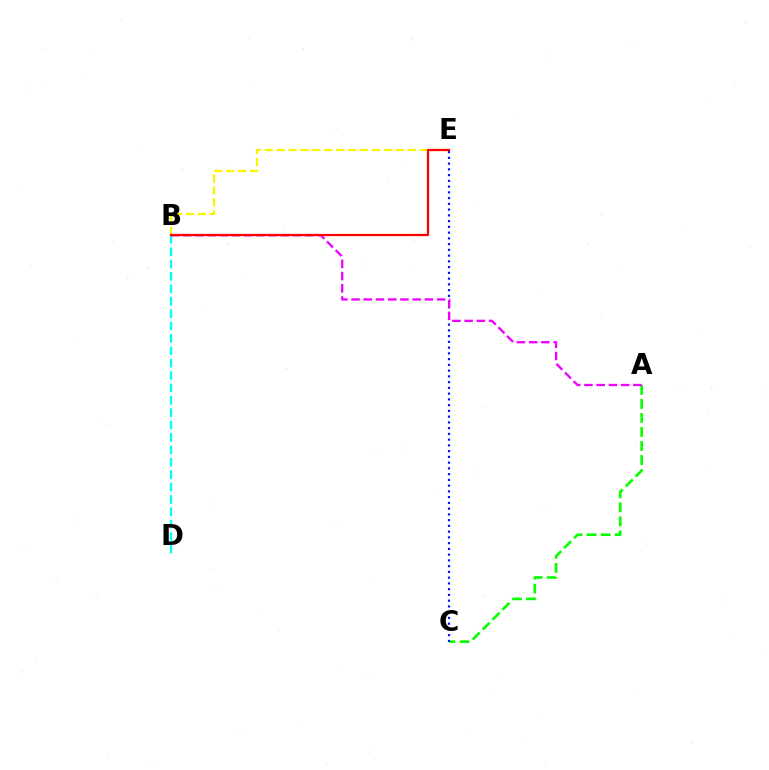{('B', 'E'): [{'color': '#fcf500', 'line_style': 'dashed', 'thickness': 1.62}, {'color': '#ff0000', 'line_style': 'solid', 'thickness': 1.61}], ('A', 'C'): [{'color': '#08ff00', 'line_style': 'dashed', 'thickness': 1.91}], ('C', 'E'): [{'color': '#0010ff', 'line_style': 'dotted', 'thickness': 1.56}], ('B', 'D'): [{'color': '#00fff6', 'line_style': 'dashed', 'thickness': 1.68}], ('A', 'B'): [{'color': '#ee00ff', 'line_style': 'dashed', 'thickness': 1.66}]}